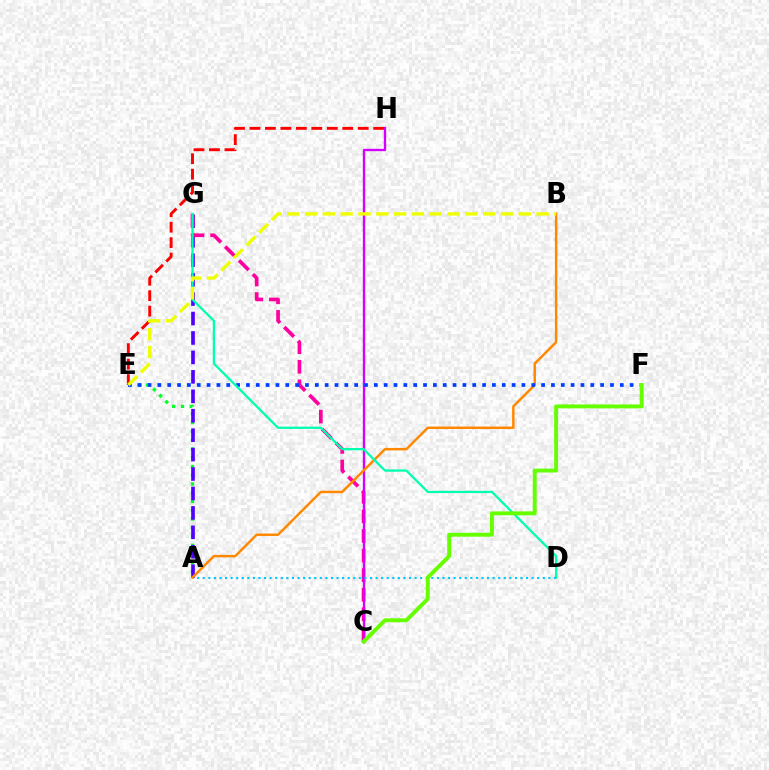{('A', 'E'): [{'color': '#00ff27', 'line_style': 'dotted', 'thickness': 2.38}], ('A', 'G'): [{'color': '#4f00ff', 'line_style': 'dashed', 'thickness': 2.64}], ('C', 'G'): [{'color': '#ff00a0', 'line_style': 'dashed', 'thickness': 2.66}], ('C', 'H'): [{'color': '#d600ff', 'line_style': 'solid', 'thickness': 1.69}], ('A', 'B'): [{'color': '#ff8800', 'line_style': 'solid', 'thickness': 1.78}], ('E', 'F'): [{'color': '#003fff', 'line_style': 'dotted', 'thickness': 2.67}], ('E', 'H'): [{'color': '#ff0000', 'line_style': 'dashed', 'thickness': 2.1}], ('D', 'G'): [{'color': '#00ffaf', 'line_style': 'solid', 'thickness': 1.63}], ('B', 'E'): [{'color': '#eeff00', 'line_style': 'dashed', 'thickness': 2.42}], ('A', 'D'): [{'color': '#00c7ff', 'line_style': 'dotted', 'thickness': 1.51}], ('C', 'F'): [{'color': '#66ff00', 'line_style': 'solid', 'thickness': 2.82}]}